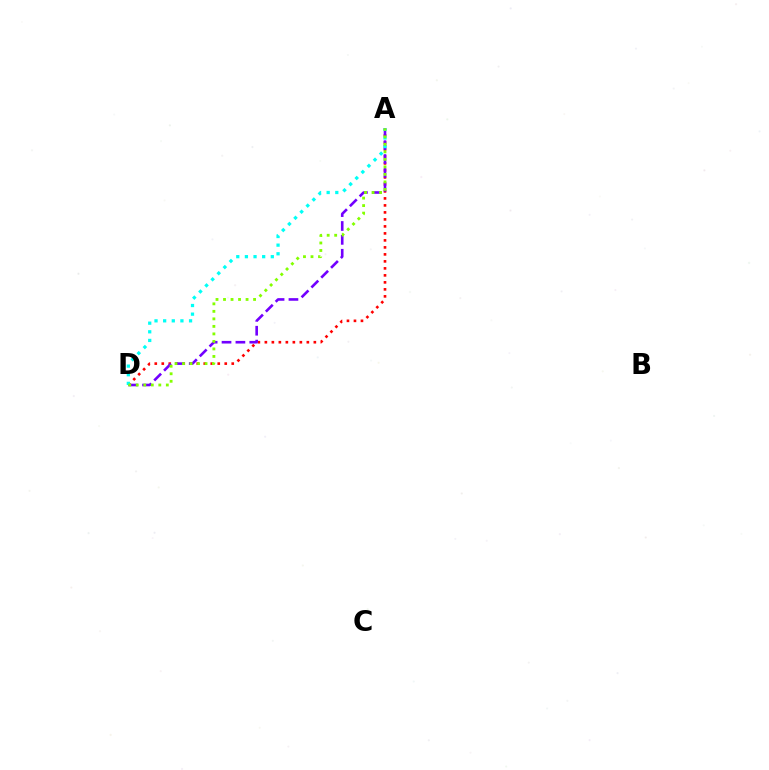{('A', 'D'): [{'color': '#ff0000', 'line_style': 'dotted', 'thickness': 1.9}, {'color': '#7200ff', 'line_style': 'dashed', 'thickness': 1.89}, {'color': '#00fff6', 'line_style': 'dotted', 'thickness': 2.35}, {'color': '#84ff00', 'line_style': 'dotted', 'thickness': 2.04}]}